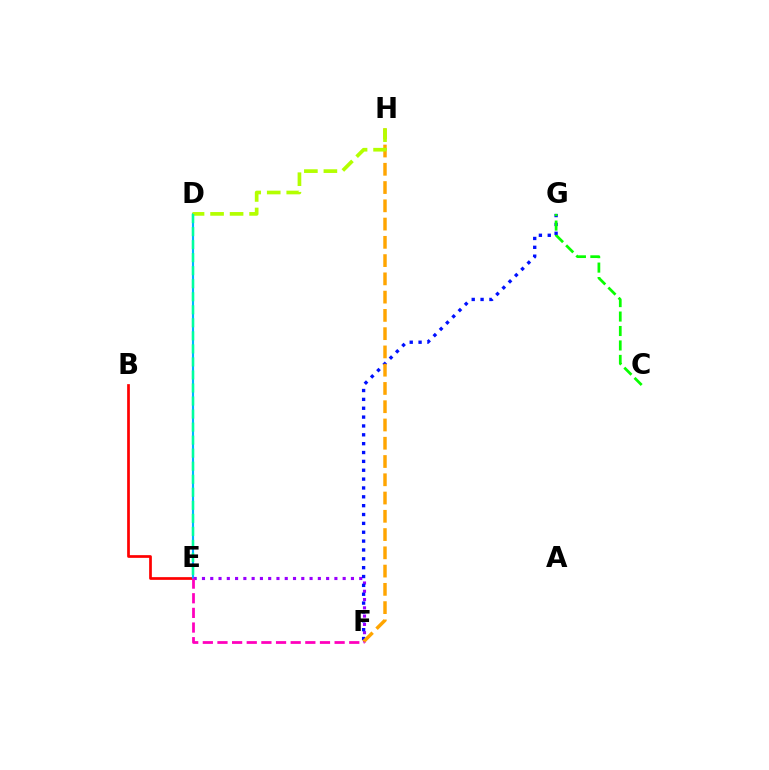{('B', 'E'): [{'color': '#ff0000', 'line_style': 'solid', 'thickness': 1.95}], ('D', 'E'): [{'color': '#00b5ff', 'line_style': 'solid', 'thickness': 1.55}, {'color': '#00ff9d', 'line_style': 'dashed', 'thickness': 1.77}], ('E', 'F'): [{'color': '#9b00ff', 'line_style': 'dotted', 'thickness': 2.25}, {'color': '#ff00bd', 'line_style': 'dashed', 'thickness': 1.99}], ('F', 'G'): [{'color': '#0010ff', 'line_style': 'dotted', 'thickness': 2.41}], ('F', 'H'): [{'color': '#ffa500', 'line_style': 'dashed', 'thickness': 2.48}], ('D', 'H'): [{'color': '#b3ff00', 'line_style': 'dashed', 'thickness': 2.65}], ('C', 'G'): [{'color': '#08ff00', 'line_style': 'dashed', 'thickness': 1.96}]}